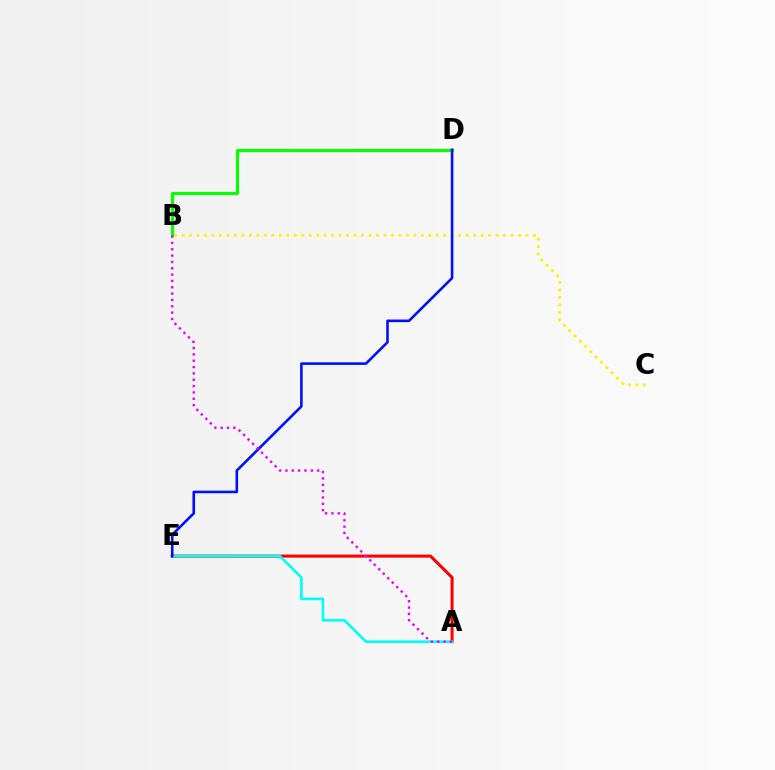{('A', 'E'): [{'color': '#ff0000', 'line_style': 'solid', 'thickness': 2.18}, {'color': '#00fff6', 'line_style': 'solid', 'thickness': 1.9}], ('B', 'C'): [{'color': '#fcf500', 'line_style': 'dotted', 'thickness': 2.03}], ('B', 'D'): [{'color': '#08ff00', 'line_style': 'solid', 'thickness': 2.25}], ('D', 'E'): [{'color': '#0010ff', 'line_style': 'solid', 'thickness': 1.87}], ('A', 'B'): [{'color': '#ee00ff', 'line_style': 'dotted', 'thickness': 1.72}]}